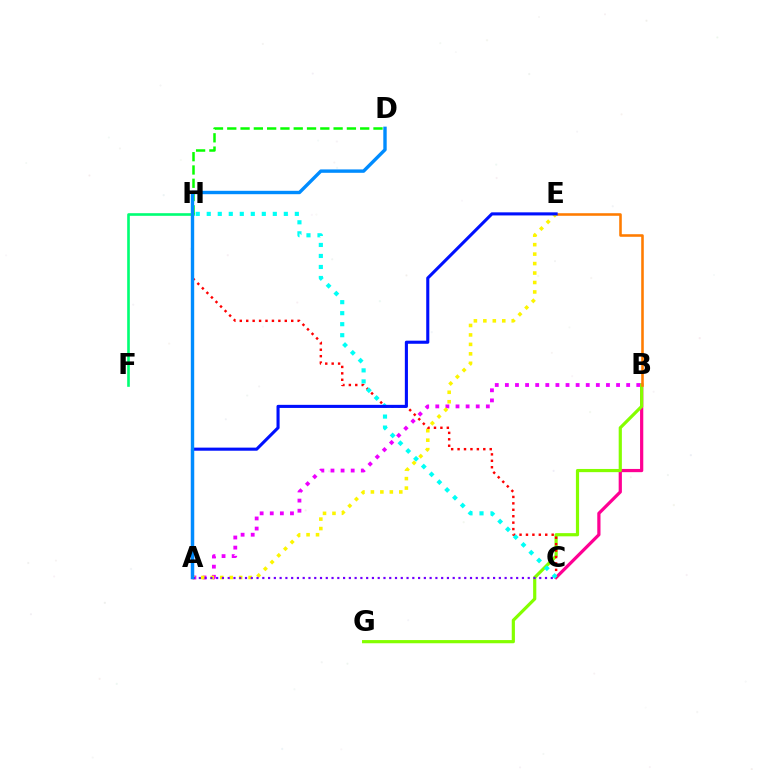{('F', 'H'): [{'color': '#00ff74', 'line_style': 'solid', 'thickness': 1.89}], ('D', 'H'): [{'color': '#08ff00', 'line_style': 'dashed', 'thickness': 1.81}], ('B', 'C'): [{'color': '#ff0094', 'line_style': 'solid', 'thickness': 2.32}], ('A', 'B'): [{'color': '#ee00ff', 'line_style': 'dotted', 'thickness': 2.75}], ('B', 'G'): [{'color': '#84ff00', 'line_style': 'solid', 'thickness': 2.29}], ('C', 'H'): [{'color': '#ff0000', 'line_style': 'dotted', 'thickness': 1.75}, {'color': '#00fff6', 'line_style': 'dotted', 'thickness': 2.99}], ('B', 'E'): [{'color': '#ff7c00', 'line_style': 'solid', 'thickness': 1.86}], ('A', 'E'): [{'color': '#fcf500', 'line_style': 'dotted', 'thickness': 2.57}, {'color': '#0010ff', 'line_style': 'solid', 'thickness': 2.23}], ('A', 'C'): [{'color': '#7200ff', 'line_style': 'dotted', 'thickness': 1.57}], ('A', 'D'): [{'color': '#008cff', 'line_style': 'solid', 'thickness': 2.44}]}